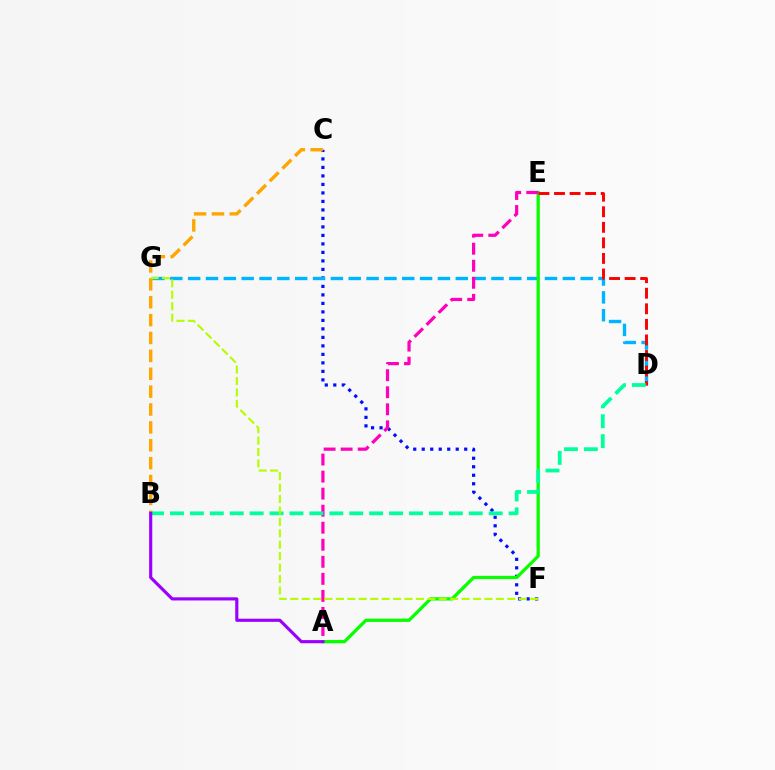{('C', 'F'): [{'color': '#0010ff', 'line_style': 'dotted', 'thickness': 2.31}], ('D', 'G'): [{'color': '#00b5ff', 'line_style': 'dashed', 'thickness': 2.42}], ('A', 'E'): [{'color': '#08ff00', 'line_style': 'solid', 'thickness': 2.35}, {'color': '#ff00bd', 'line_style': 'dashed', 'thickness': 2.32}], ('D', 'E'): [{'color': '#ff0000', 'line_style': 'dashed', 'thickness': 2.11}], ('B', 'C'): [{'color': '#ffa500', 'line_style': 'dashed', 'thickness': 2.43}], ('B', 'D'): [{'color': '#00ff9d', 'line_style': 'dashed', 'thickness': 2.71}], ('F', 'G'): [{'color': '#b3ff00', 'line_style': 'dashed', 'thickness': 1.55}], ('A', 'B'): [{'color': '#9b00ff', 'line_style': 'solid', 'thickness': 2.26}]}